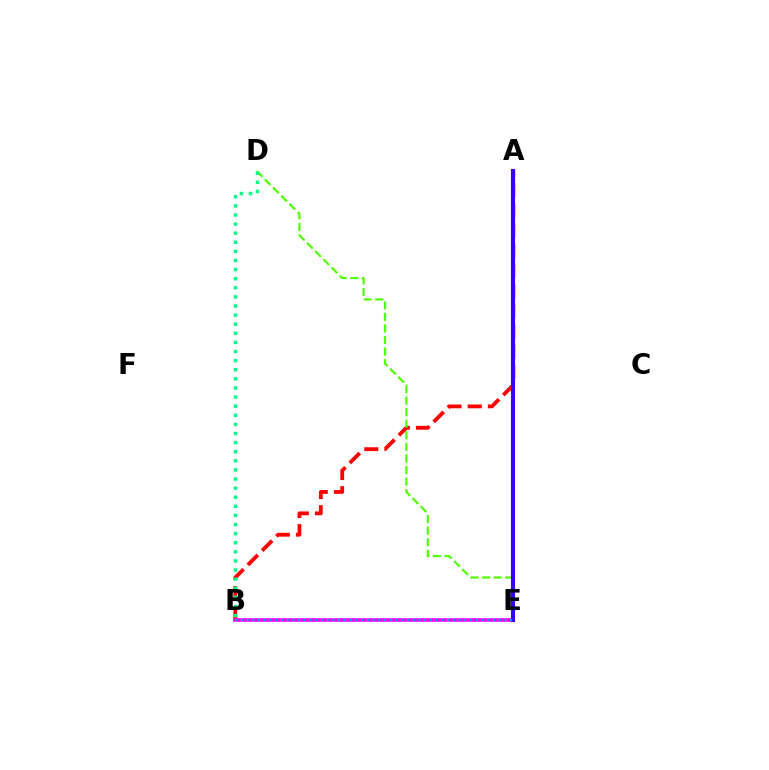{('A', 'B'): [{'color': '#ff0000', 'line_style': 'dashed', 'thickness': 2.74}], ('B', 'E'): [{'color': '#ff00ed', 'line_style': 'solid', 'thickness': 2.61}, {'color': '#009eff', 'line_style': 'dotted', 'thickness': 1.56}], ('D', 'E'): [{'color': '#4fff00', 'line_style': 'dashed', 'thickness': 1.57}], ('B', 'D'): [{'color': '#00ff86', 'line_style': 'dotted', 'thickness': 2.47}], ('A', 'E'): [{'color': '#ffd500', 'line_style': 'dotted', 'thickness': 1.81}, {'color': '#3700ff', 'line_style': 'solid', 'thickness': 2.95}]}